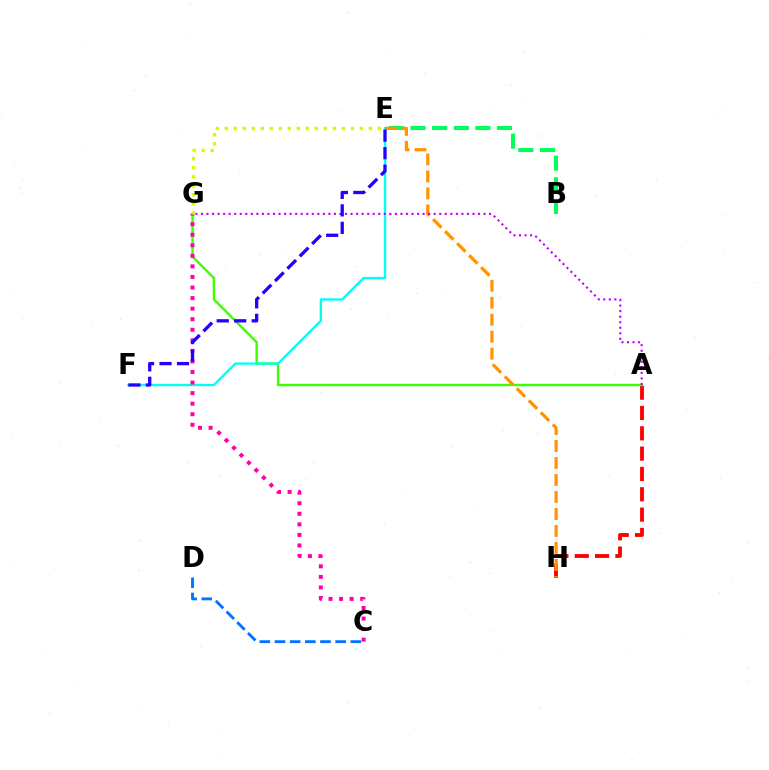{('A', 'H'): [{'color': '#ff0000', 'line_style': 'dashed', 'thickness': 2.76}], ('A', 'G'): [{'color': '#3dff00', 'line_style': 'solid', 'thickness': 1.73}, {'color': '#b900ff', 'line_style': 'dotted', 'thickness': 1.51}], ('B', 'E'): [{'color': '#00ff5c', 'line_style': 'dashed', 'thickness': 2.94}], ('E', 'F'): [{'color': '#00fff6', 'line_style': 'solid', 'thickness': 1.68}, {'color': '#2500ff', 'line_style': 'dashed', 'thickness': 2.38}], ('E', 'H'): [{'color': '#ff9400', 'line_style': 'dashed', 'thickness': 2.31}], ('C', 'G'): [{'color': '#ff00ac', 'line_style': 'dotted', 'thickness': 2.87}], ('C', 'D'): [{'color': '#0074ff', 'line_style': 'dashed', 'thickness': 2.06}], ('E', 'G'): [{'color': '#d1ff00', 'line_style': 'dotted', 'thickness': 2.45}]}